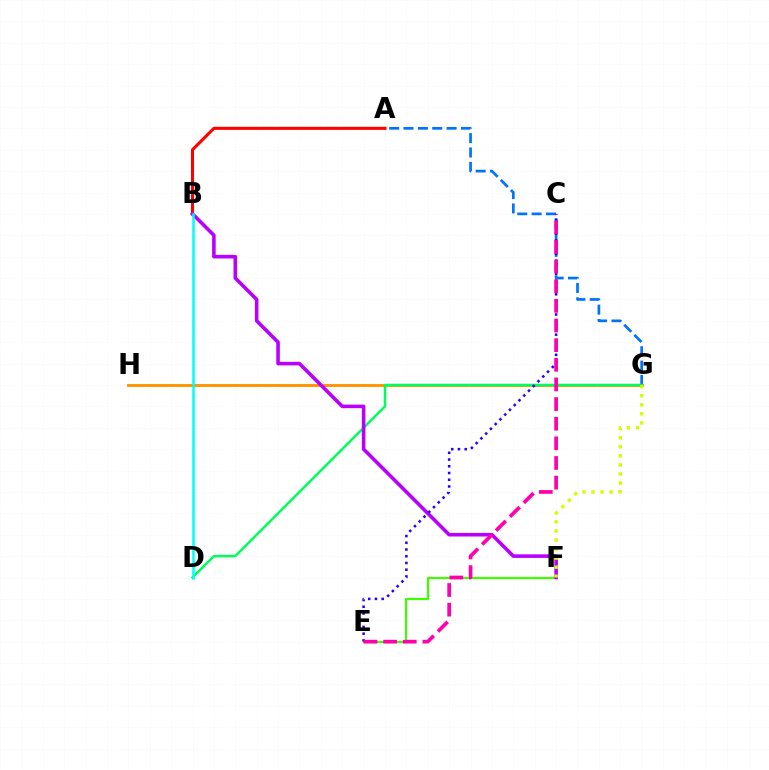{('E', 'F'): [{'color': '#3dff00', 'line_style': 'solid', 'thickness': 1.58}], ('G', 'H'): [{'color': '#ff9400', 'line_style': 'solid', 'thickness': 2.08}], ('A', 'G'): [{'color': '#0074ff', 'line_style': 'dashed', 'thickness': 1.95}], ('D', 'G'): [{'color': '#00ff5c', 'line_style': 'solid', 'thickness': 1.8}], ('A', 'B'): [{'color': '#ff0000', 'line_style': 'solid', 'thickness': 2.21}], ('B', 'F'): [{'color': '#b900ff', 'line_style': 'solid', 'thickness': 2.58}], ('B', 'D'): [{'color': '#00fff6', 'line_style': 'solid', 'thickness': 1.81}], ('F', 'G'): [{'color': '#d1ff00', 'line_style': 'dotted', 'thickness': 2.46}], ('C', 'E'): [{'color': '#2500ff', 'line_style': 'dotted', 'thickness': 1.83}, {'color': '#ff00ac', 'line_style': 'dashed', 'thickness': 2.67}]}